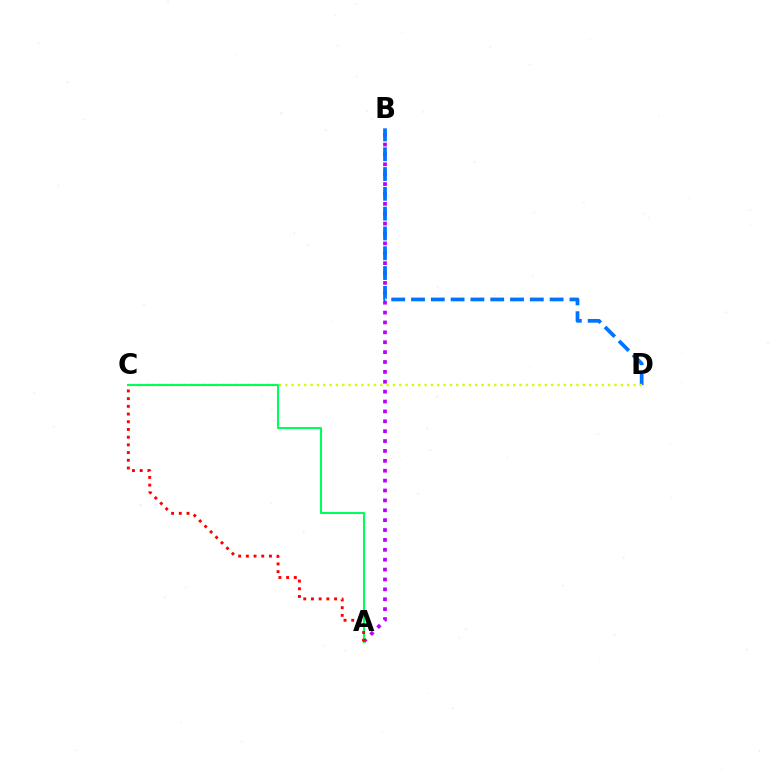{('A', 'B'): [{'color': '#b900ff', 'line_style': 'dotted', 'thickness': 2.69}], ('B', 'D'): [{'color': '#0074ff', 'line_style': 'dashed', 'thickness': 2.69}], ('C', 'D'): [{'color': '#d1ff00', 'line_style': 'dotted', 'thickness': 1.72}], ('A', 'C'): [{'color': '#00ff5c', 'line_style': 'solid', 'thickness': 1.5}, {'color': '#ff0000', 'line_style': 'dotted', 'thickness': 2.09}]}